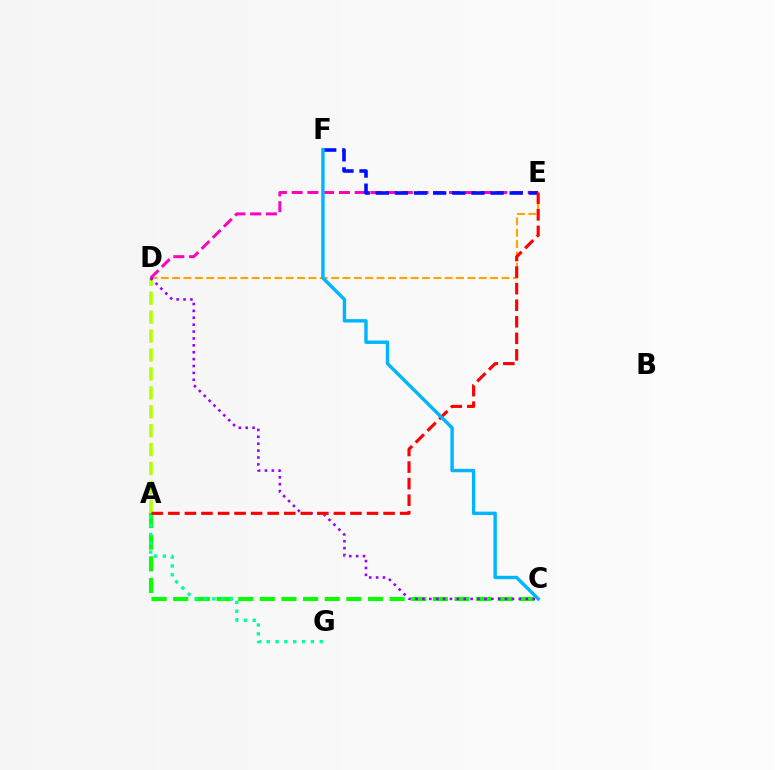{('D', 'E'): [{'color': '#ffa500', 'line_style': 'dashed', 'thickness': 1.54}, {'color': '#ff00bd', 'line_style': 'dashed', 'thickness': 2.14}], ('A', 'D'): [{'color': '#b3ff00', 'line_style': 'dashed', 'thickness': 2.57}], ('A', 'C'): [{'color': '#08ff00', 'line_style': 'dashed', 'thickness': 2.94}], ('A', 'G'): [{'color': '#00ff9d', 'line_style': 'dotted', 'thickness': 2.4}], ('E', 'F'): [{'color': '#0010ff', 'line_style': 'dashed', 'thickness': 2.6}], ('C', 'D'): [{'color': '#9b00ff', 'line_style': 'dotted', 'thickness': 1.87}], ('A', 'E'): [{'color': '#ff0000', 'line_style': 'dashed', 'thickness': 2.25}], ('C', 'F'): [{'color': '#00b5ff', 'line_style': 'solid', 'thickness': 2.46}]}